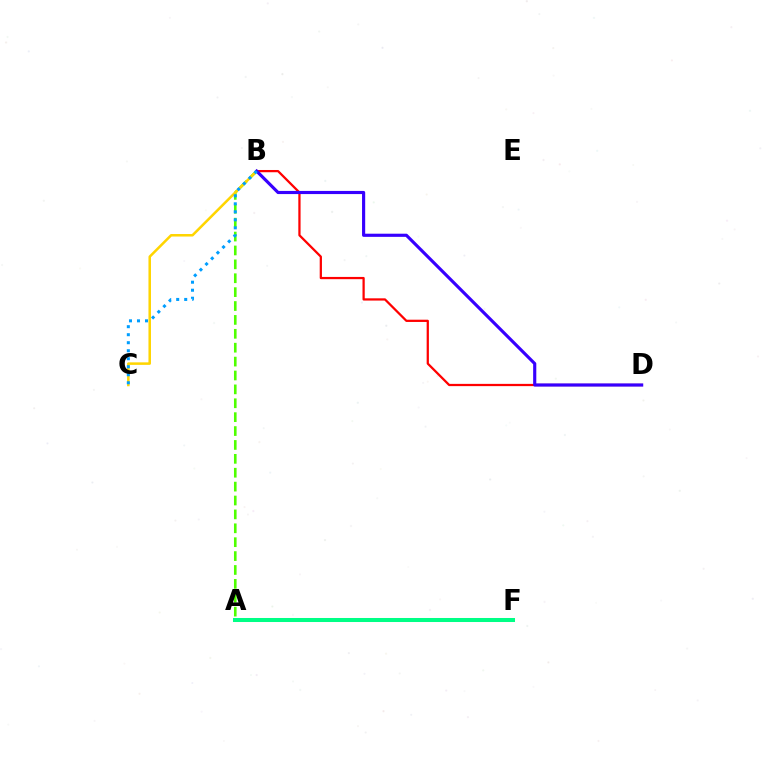{('A', 'B'): [{'color': '#4fff00', 'line_style': 'dashed', 'thickness': 1.89}], ('B', 'D'): [{'color': '#ff0000', 'line_style': 'solid', 'thickness': 1.62}, {'color': '#3700ff', 'line_style': 'solid', 'thickness': 2.27}], ('B', 'C'): [{'color': '#ffd500', 'line_style': 'solid', 'thickness': 1.82}, {'color': '#009eff', 'line_style': 'dotted', 'thickness': 2.18}], ('A', 'F'): [{'color': '#ff00ed', 'line_style': 'dotted', 'thickness': 1.9}, {'color': '#00ff86', 'line_style': 'solid', 'thickness': 2.9}]}